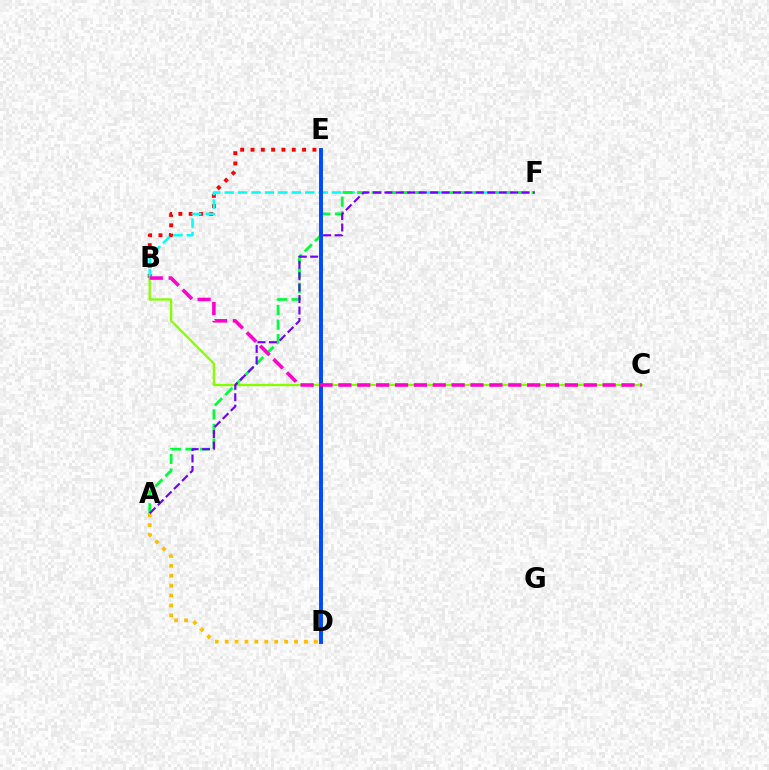{('B', 'C'): [{'color': '#84ff00', 'line_style': 'solid', 'thickness': 1.65}, {'color': '#ff00cf', 'line_style': 'dashed', 'thickness': 2.56}], ('B', 'E'): [{'color': '#ff0000', 'line_style': 'dotted', 'thickness': 2.8}], ('B', 'F'): [{'color': '#00fff6', 'line_style': 'dashed', 'thickness': 1.82}], ('A', 'D'): [{'color': '#ffbd00', 'line_style': 'dotted', 'thickness': 2.69}], ('A', 'F'): [{'color': '#00ff39', 'line_style': 'dashed', 'thickness': 1.98}, {'color': '#7200ff', 'line_style': 'dashed', 'thickness': 1.55}], ('D', 'E'): [{'color': '#004bff', 'line_style': 'solid', 'thickness': 2.83}]}